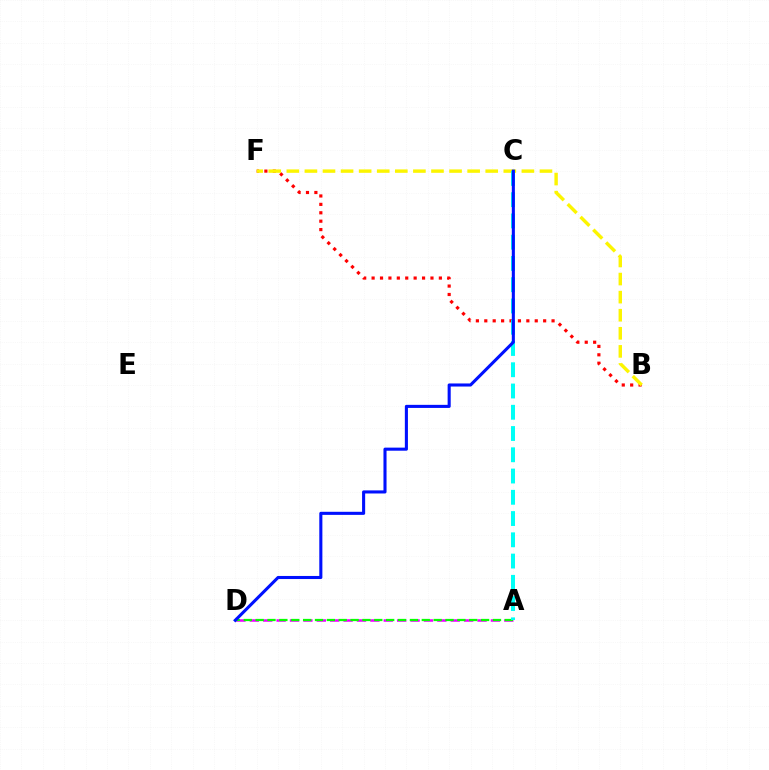{('B', 'F'): [{'color': '#ff0000', 'line_style': 'dotted', 'thickness': 2.28}, {'color': '#fcf500', 'line_style': 'dashed', 'thickness': 2.46}], ('A', 'D'): [{'color': '#ee00ff', 'line_style': 'dashed', 'thickness': 1.82}, {'color': '#08ff00', 'line_style': 'dashed', 'thickness': 1.61}], ('A', 'C'): [{'color': '#00fff6', 'line_style': 'dashed', 'thickness': 2.89}], ('C', 'D'): [{'color': '#0010ff', 'line_style': 'solid', 'thickness': 2.22}]}